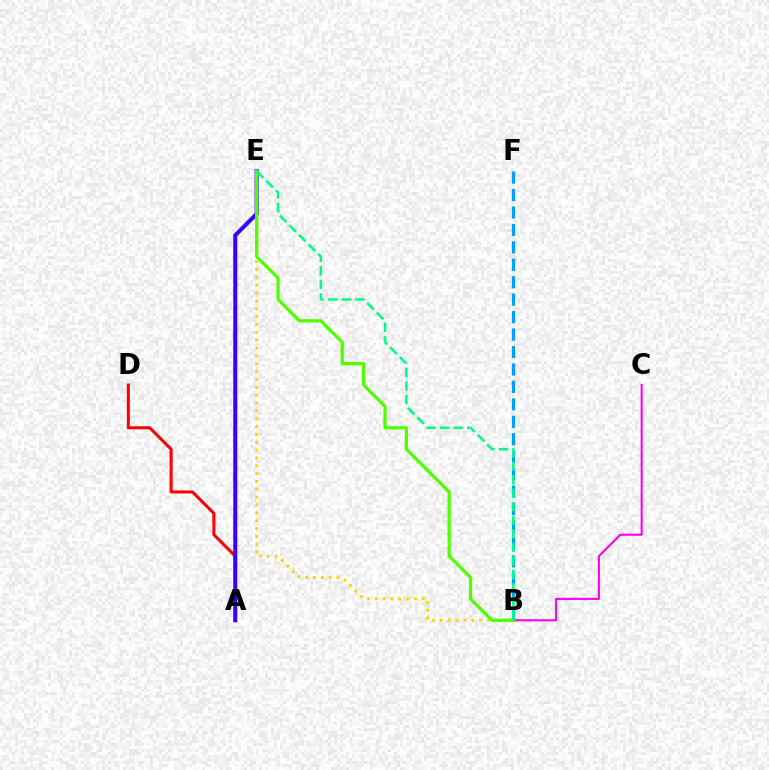{('A', 'D'): [{'color': '#ff0000', 'line_style': 'solid', 'thickness': 2.19}], ('B', 'E'): [{'color': '#ffd500', 'line_style': 'dotted', 'thickness': 2.13}, {'color': '#4fff00', 'line_style': 'solid', 'thickness': 2.33}, {'color': '#00ff86', 'line_style': 'dashed', 'thickness': 1.84}], ('A', 'E'): [{'color': '#3700ff', 'line_style': 'solid', 'thickness': 2.91}], ('B', 'C'): [{'color': '#ff00ed', 'line_style': 'solid', 'thickness': 1.51}], ('B', 'F'): [{'color': '#009eff', 'line_style': 'dashed', 'thickness': 2.37}]}